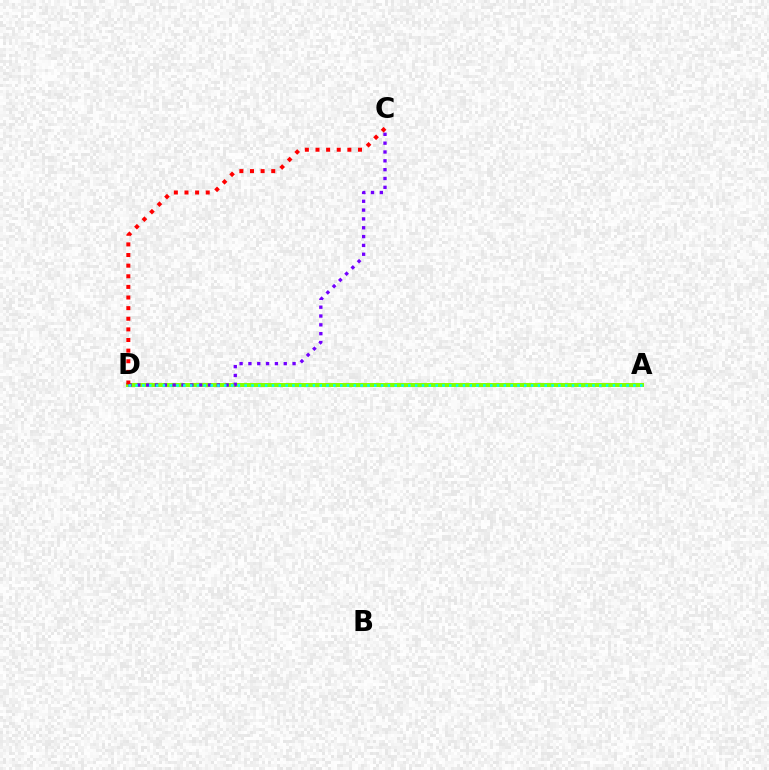{('A', 'D'): [{'color': '#84ff00', 'line_style': 'solid', 'thickness': 2.88}, {'color': '#00fff6', 'line_style': 'dotted', 'thickness': 1.85}], ('C', 'D'): [{'color': '#7200ff', 'line_style': 'dotted', 'thickness': 2.4}, {'color': '#ff0000', 'line_style': 'dotted', 'thickness': 2.89}]}